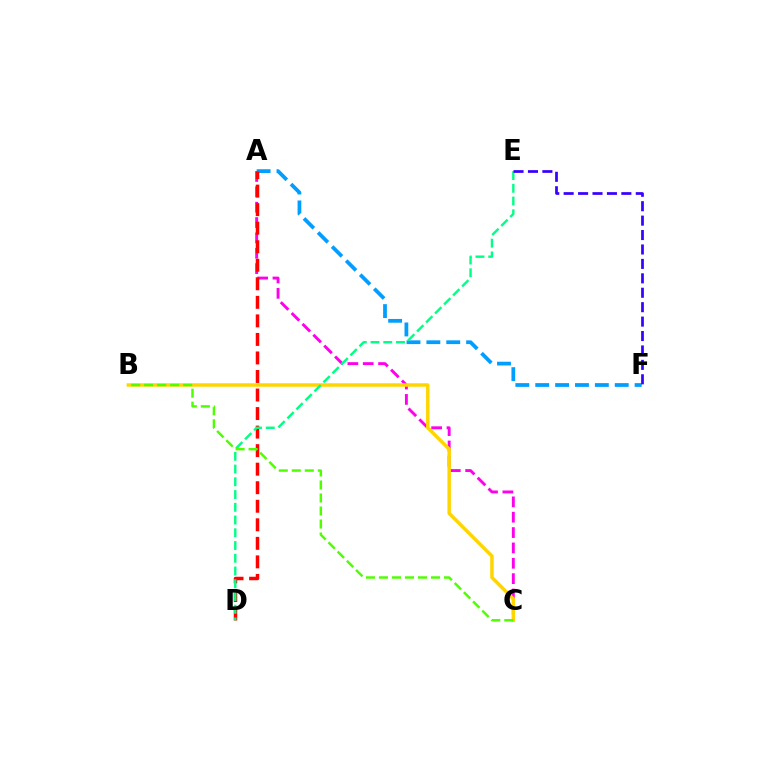{('A', 'C'): [{'color': '#ff00ed', 'line_style': 'dashed', 'thickness': 2.09}], ('A', 'F'): [{'color': '#009eff', 'line_style': 'dashed', 'thickness': 2.7}], ('B', 'C'): [{'color': '#ffd500', 'line_style': 'solid', 'thickness': 2.49}, {'color': '#4fff00', 'line_style': 'dashed', 'thickness': 1.77}], ('A', 'D'): [{'color': '#ff0000', 'line_style': 'dashed', 'thickness': 2.52}], ('D', 'E'): [{'color': '#00ff86', 'line_style': 'dashed', 'thickness': 1.73}], ('E', 'F'): [{'color': '#3700ff', 'line_style': 'dashed', 'thickness': 1.96}]}